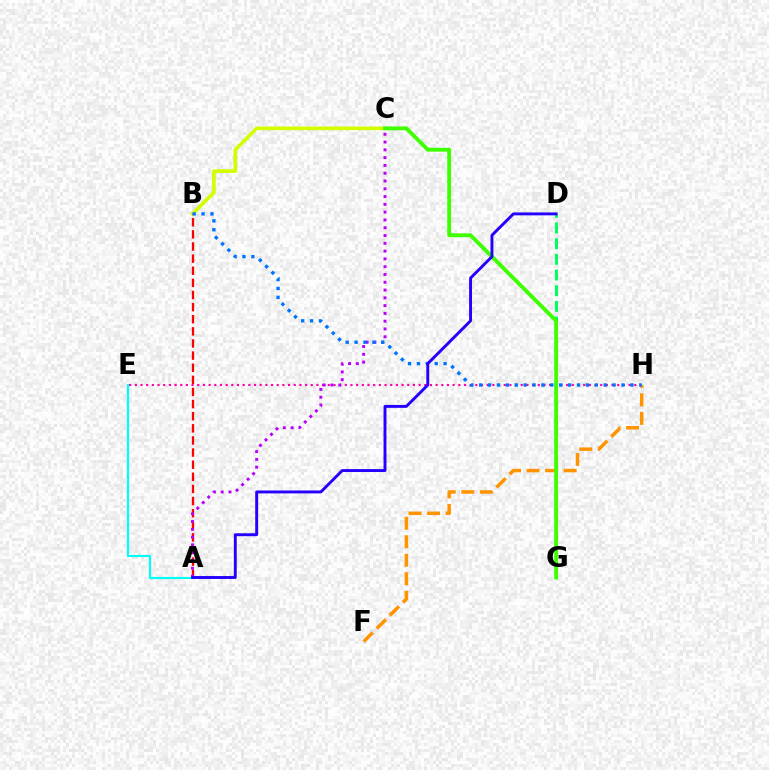{('B', 'C'): [{'color': '#d1ff00', 'line_style': 'solid', 'thickness': 2.62}], ('A', 'E'): [{'color': '#00fff6', 'line_style': 'solid', 'thickness': 1.56}], ('D', 'G'): [{'color': '#00ff5c', 'line_style': 'dashed', 'thickness': 2.13}], ('E', 'H'): [{'color': '#ff00ac', 'line_style': 'dotted', 'thickness': 1.54}], ('A', 'B'): [{'color': '#ff0000', 'line_style': 'dashed', 'thickness': 1.65}], ('F', 'H'): [{'color': '#ff9400', 'line_style': 'dashed', 'thickness': 2.52}], ('C', 'G'): [{'color': '#3dff00', 'line_style': 'solid', 'thickness': 2.78}], ('A', 'C'): [{'color': '#b900ff', 'line_style': 'dotted', 'thickness': 2.12}], ('B', 'H'): [{'color': '#0074ff', 'line_style': 'dotted', 'thickness': 2.42}], ('A', 'D'): [{'color': '#2500ff', 'line_style': 'solid', 'thickness': 2.1}]}